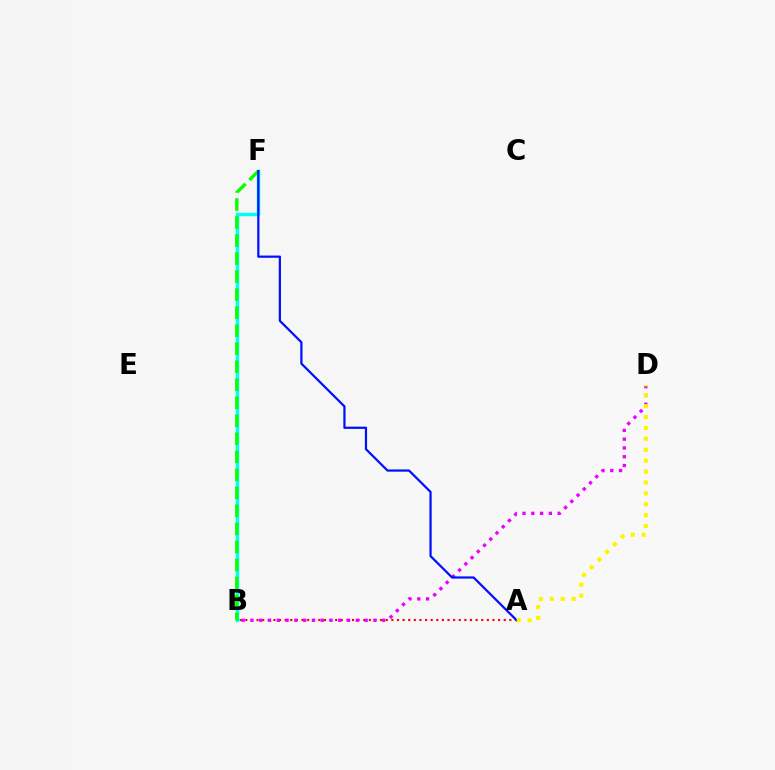{('A', 'B'): [{'color': '#ff0000', 'line_style': 'dotted', 'thickness': 1.53}], ('B', 'F'): [{'color': '#00fff6', 'line_style': 'solid', 'thickness': 2.51}, {'color': '#08ff00', 'line_style': 'dashed', 'thickness': 2.45}], ('B', 'D'): [{'color': '#ee00ff', 'line_style': 'dotted', 'thickness': 2.39}], ('A', 'F'): [{'color': '#0010ff', 'line_style': 'solid', 'thickness': 1.6}], ('A', 'D'): [{'color': '#fcf500', 'line_style': 'dotted', 'thickness': 2.96}]}